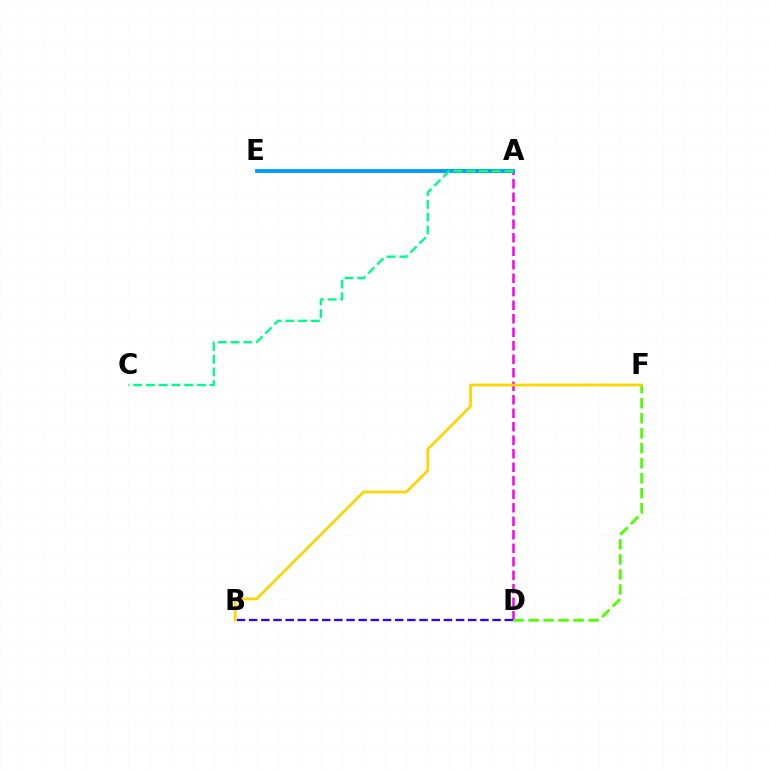{('A', 'E'): [{'color': '#ff0000', 'line_style': 'solid', 'thickness': 1.77}, {'color': '#009eff', 'line_style': 'solid', 'thickness': 2.75}], ('A', 'D'): [{'color': '#ff00ed', 'line_style': 'dashed', 'thickness': 1.83}], ('A', 'C'): [{'color': '#00ff86', 'line_style': 'dashed', 'thickness': 1.73}], ('B', 'D'): [{'color': '#3700ff', 'line_style': 'dashed', 'thickness': 1.65}], ('D', 'F'): [{'color': '#4fff00', 'line_style': 'dashed', 'thickness': 2.04}], ('B', 'F'): [{'color': '#ffd500', 'line_style': 'solid', 'thickness': 1.97}]}